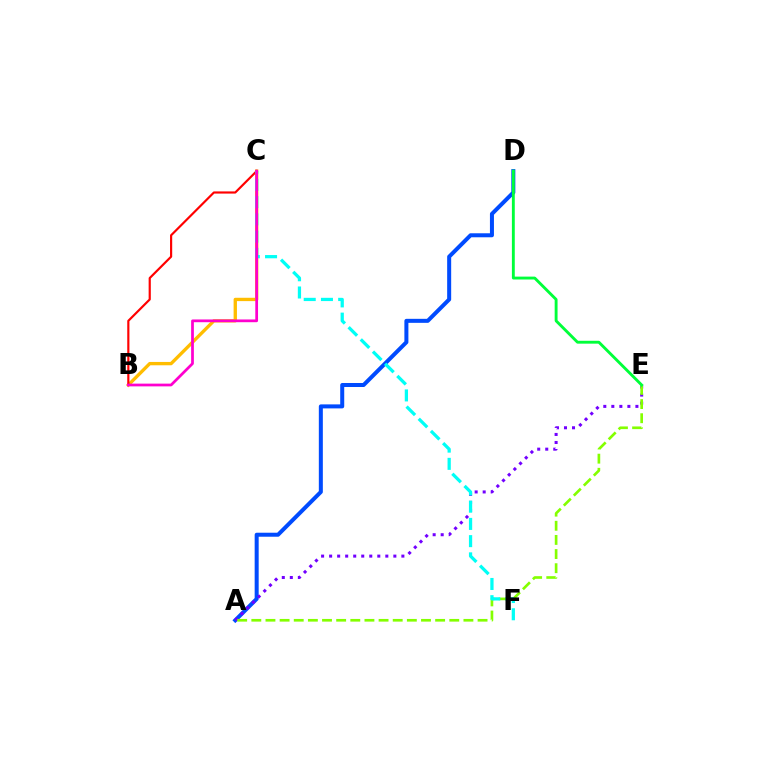{('B', 'C'): [{'color': '#ffbd00', 'line_style': 'solid', 'thickness': 2.41}, {'color': '#ff0000', 'line_style': 'solid', 'thickness': 1.56}, {'color': '#ff00cf', 'line_style': 'solid', 'thickness': 1.98}], ('A', 'D'): [{'color': '#004bff', 'line_style': 'solid', 'thickness': 2.89}], ('A', 'E'): [{'color': '#7200ff', 'line_style': 'dotted', 'thickness': 2.18}, {'color': '#84ff00', 'line_style': 'dashed', 'thickness': 1.92}], ('C', 'F'): [{'color': '#00fff6', 'line_style': 'dashed', 'thickness': 2.34}], ('D', 'E'): [{'color': '#00ff39', 'line_style': 'solid', 'thickness': 2.07}]}